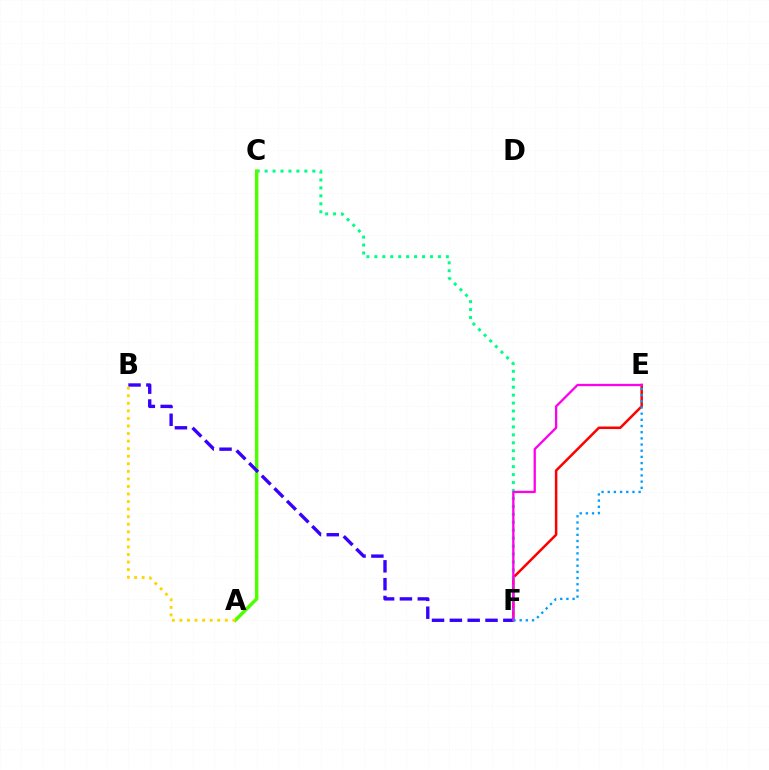{('E', 'F'): [{'color': '#ff0000', 'line_style': 'solid', 'thickness': 1.81}, {'color': '#ff00ed', 'line_style': 'solid', 'thickness': 1.66}, {'color': '#009eff', 'line_style': 'dotted', 'thickness': 1.68}], ('C', 'F'): [{'color': '#00ff86', 'line_style': 'dotted', 'thickness': 2.16}], ('A', 'C'): [{'color': '#4fff00', 'line_style': 'solid', 'thickness': 2.49}], ('B', 'F'): [{'color': '#3700ff', 'line_style': 'dashed', 'thickness': 2.42}], ('A', 'B'): [{'color': '#ffd500', 'line_style': 'dotted', 'thickness': 2.05}]}